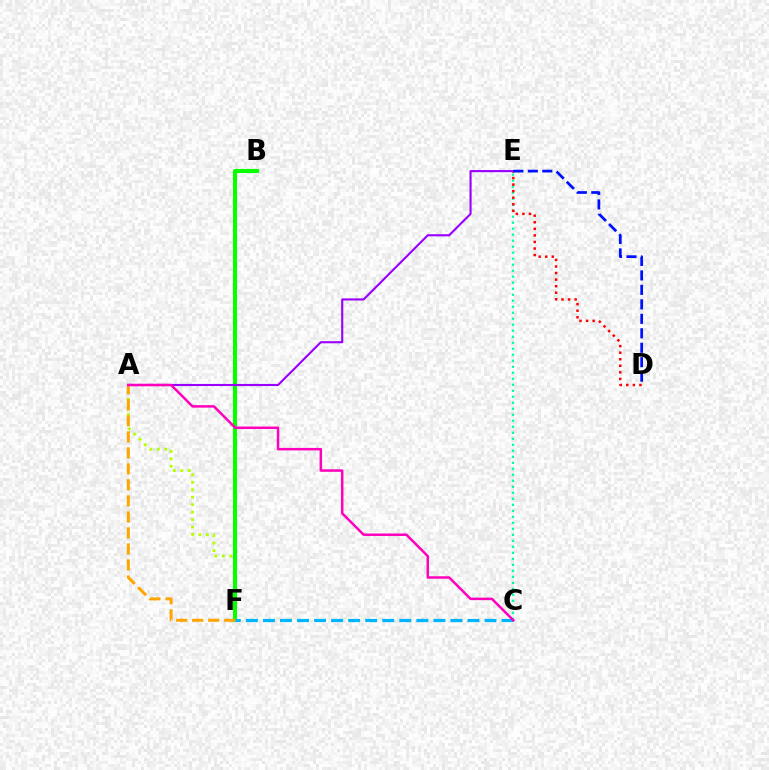{('A', 'F'): [{'color': '#b3ff00', 'line_style': 'dotted', 'thickness': 2.03}, {'color': '#ffa500', 'line_style': 'dashed', 'thickness': 2.18}], ('C', 'E'): [{'color': '#00ff9d', 'line_style': 'dotted', 'thickness': 1.63}], ('D', 'E'): [{'color': '#ff0000', 'line_style': 'dotted', 'thickness': 1.78}, {'color': '#0010ff', 'line_style': 'dashed', 'thickness': 1.97}], ('B', 'F'): [{'color': '#08ff00', 'line_style': 'solid', 'thickness': 2.93}], ('C', 'F'): [{'color': '#00b5ff', 'line_style': 'dashed', 'thickness': 2.32}], ('A', 'E'): [{'color': '#9b00ff', 'line_style': 'solid', 'thickness': 1.53}], ('A', 'C'): [{'color': '#ff00bd', 'line_style': 'solid', 'thickness': 1.8}]}